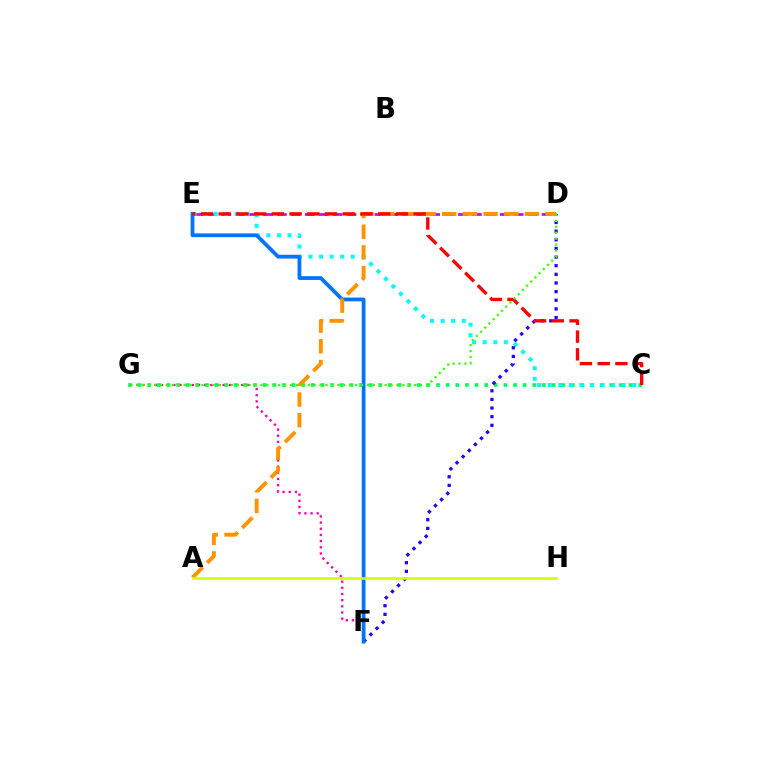{('D', 'E'): [{'color': '#b900ff', 'line_style': 'dashed', 'thickness': 1.89}], ('F', 'G'): [{'color': '#ff00ac', 'line_style': 'dotted', 'thickness': 1.68}], ('C', 'G'): [{'color': '#00ff5c', 'line_style': 'dotted', 'thickness': 2.62}], ('C', 'E'): [{'color': '#00fff6', 'line_style': 'dotted', 'thickness': 2.88}, {'color': '#ff0000', 'line_style': 'dashed', 'thickness': 2.41}], ('D', 'F'): [{'color': '#2500ff', 'line_style': 'dotted', 'thickness': 2.35}], ('E', 'F'): [{'color': '#0074ff', 'line_style': 'solid', 'thickness': 2.72}], ('A', 'D'): [{'color': '#ff9400', 'line_style': 'dashed', 'thickness': 2.81}], ('A', 'H'): [{'color': '#d1ff00', 'line_style': 'solid', 'thickness': 1.87}], ('D', 'G'): [{'color': '#3dff00', 'line_style': 'dotted', 'thickness': 1.61}]}